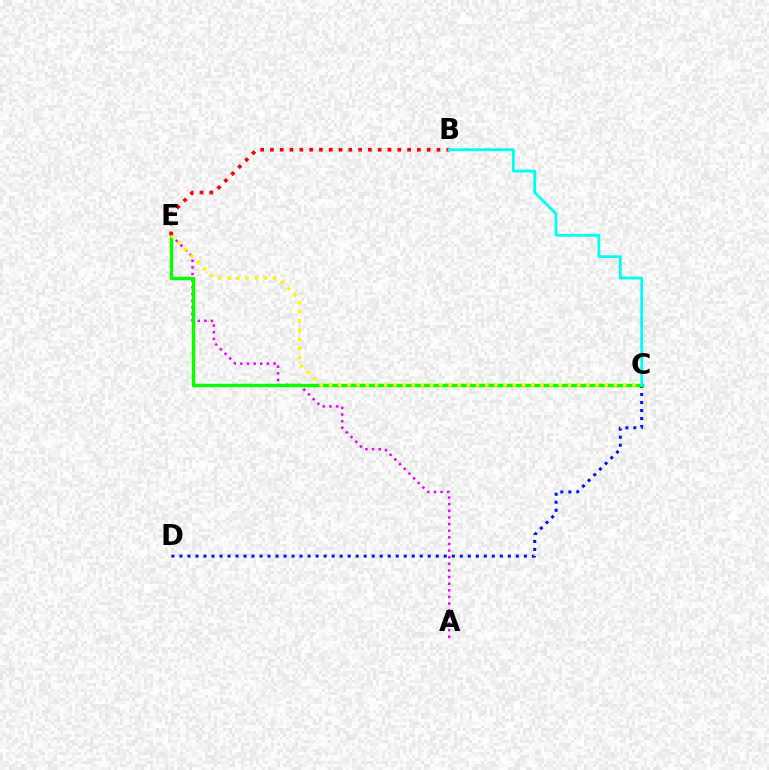{('C', 'D'): [{'color': '#0010ff', 'line_style': 'dotted', 'thickness': 2.18}], ('A', 'E'): [{'color': '#ee00ff', 'line_style': 'dotted', 'thickness': 1.8}], ('C', 'E'): [{'color': '#08ff00', 'line_style': 'solid', 'thickness': 2.49}, {'color': '#fcf500', 'line_style': 'dotted', 'thickness': 2.5}], ('B', 'E'): [{'color': '#ff0000', 'line_style': 'dotted', 'thickness': 2.66}], ('B', 'C'): [{'color': '#00fff6', 'line_style': 'solid', 'thickness': 2.03}]}